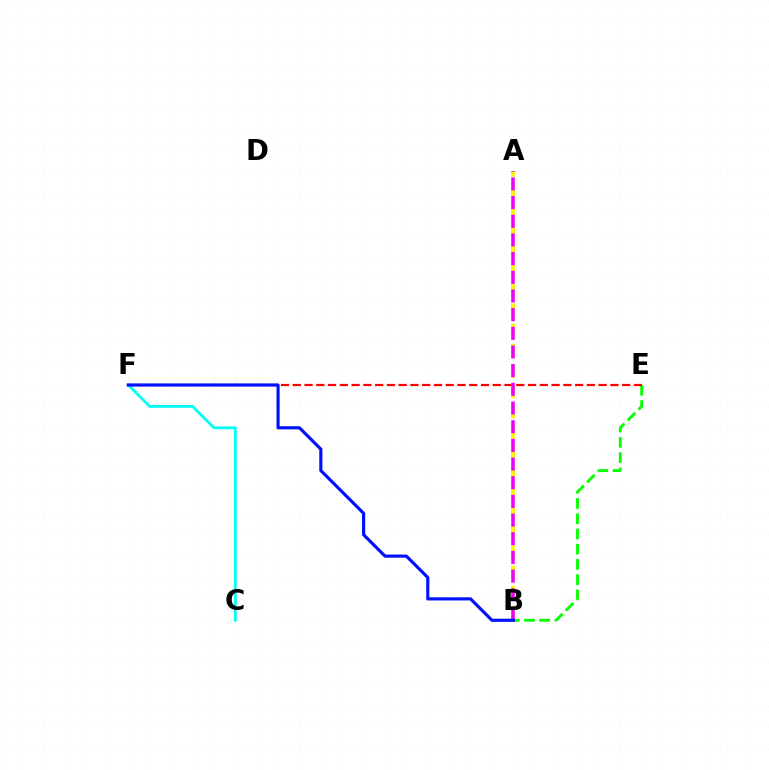{('B', 'E'): [{'color': '#08ff00', 'line_style': 'dashed', 'thickness': 2.07}], ('E', 'F'): [{'color': '#ff0000', 'line_style': 'dashed', 'thickness': 1.6}], ('A', 'B'): [{'color': '#fcf500', 'line_style': 'dashed', 'thickness': 2.74}, {'color': '#ee00ff', 'line_style': 'dashed', 'thickness': 2.54}], ('C', 'F'): [{'color': '#00fff6', 'line_style': 'solid', 'thickness': 2.01}], ('B', 'F'): [{'color': '#0010ff', 'line_style': 'solid', 'thickness': 2.26}]}